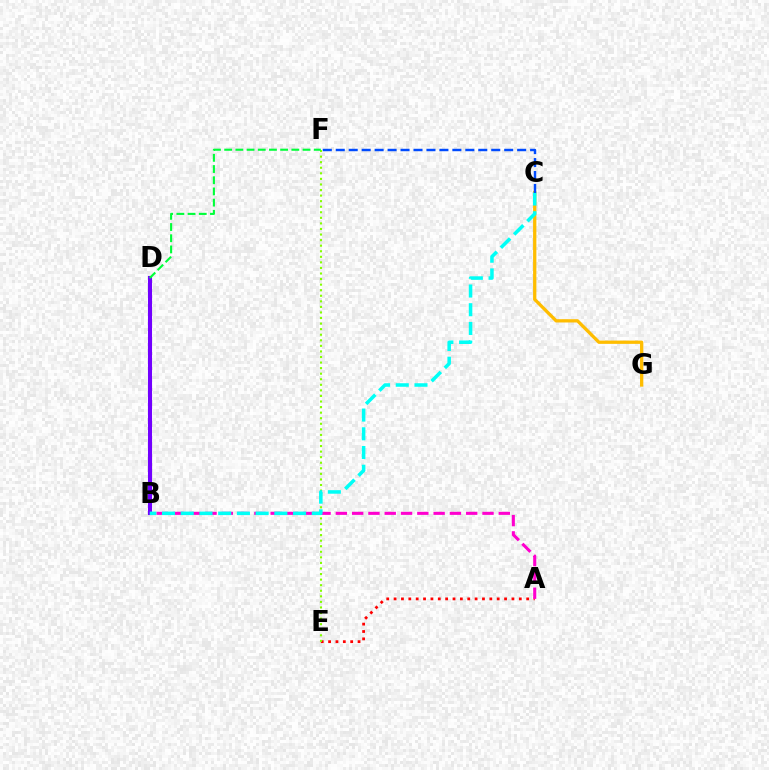{('A', 'E'): [{'color': '#ff0000', 'line_style': 'dotted', 'thickness': 2.0}], ('A', 'B'): [{'color': '#ff00cf', 'line_style': 'dashed', 'thickness': 2.21}], ('B', 'D'): [{'color': '#7200ff', 'line_style': 'solid', 'thickness': 2.92}], ('C', 'G'): [{'color': '#ffbd00', 'line_style': 'solid', 'thickness': 2.37}], ('E', 'F'): [{'color': '#84ff00', 'line_style': 'dotted', 'thickness': 1.51}], ('B', 'C'): [{'color': '#00fff6', 'line_style': 'dashed', 'thickness': 2.54}], ('C', 'F'): [{'color': '#004bff', 'line_style': 'dashed', 'thickness': 1.76}], ('D', 'F'): [{'color': '#00ff39', 'line_style': 'dashed', 'thickness': 1.52}]}